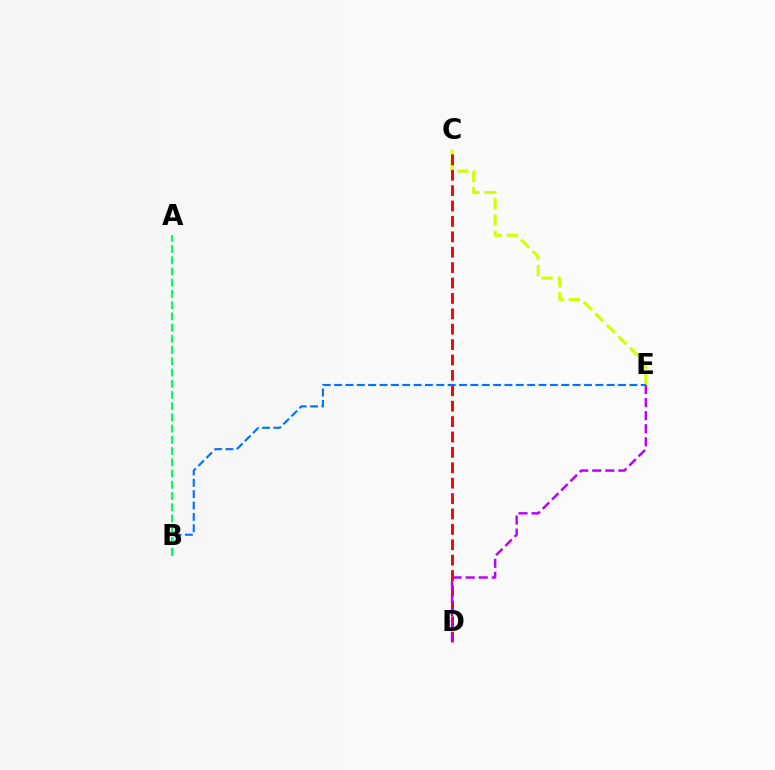{('C', 'E'): [{'color': '#d1ff00', 'line_style': 'dashed', 'thickness': 2.21}], ('C', 'D'): [{'color': '#ff0000', 'line_style': 'dashed', 'thickness': 2.09}], ('D', 'E'): [{'color': '#b900ff', 'line_style': 'dashed', 'thickness': 1.77}], ('B', 'E'): [{'color': '#0074ff', 'line_style': 'dashed', 'thickness': 1.54}], ('A', 'B'): [{'color': '#00ff5c', 'line_style': 'dashed', 'thickness': 1.52}]}